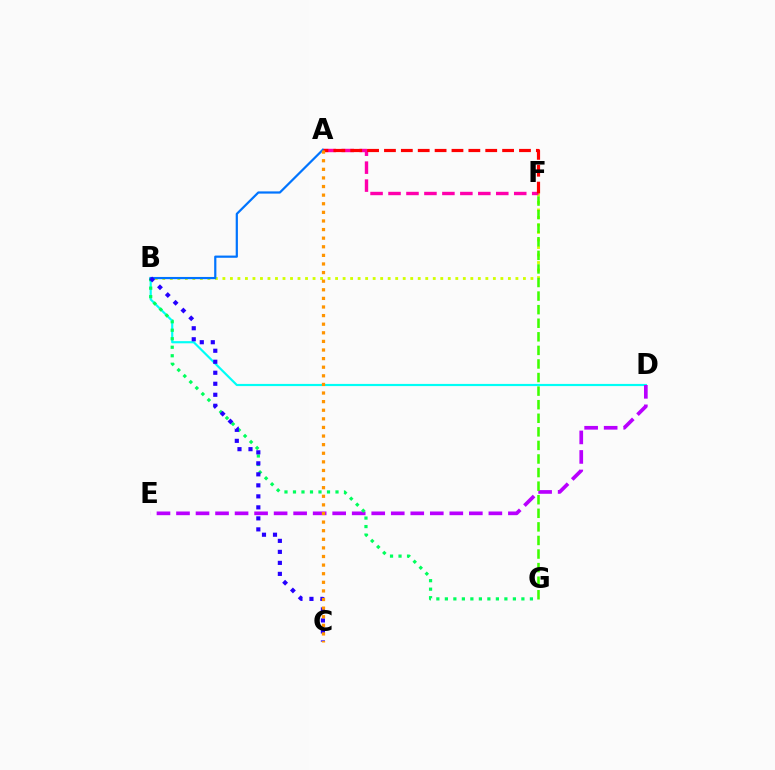{('B', 'F'): [{'color': '#d1ff00', 'line_style': 'dotted', 'thickness': 2.04}], ('B', 'D'): [{'color': '#00fff6', 'line_style': 'solid', 'thickness': 1.56}], ('A', 'F'): [{'color': '#ff00ac', 'line_style': 'dashed', 'thickness': 2.44}, {'color': '#ff0000', 'line_style': 'dashed', 'thickness': 2.29}], ('D', 'E'): [{'color': '#b900ff', 'line_style': 'dashed', 'thickness': 2.65}], ('B', 'G'): [{'color': '#00ff5c', 'line_style': 'dotted', 'thickness': 2.31}], ('A', 'B'): [{'color': '#0074ff', 'line_style': 'solid', 'thickness': 1.59}], ('B', 'C'): [{'color': '#2500ff', 'line_style': 'dotted', 'thickness': 2.99}], ('F', 'G'): [{'color': '#3dff00', 'line_style': 'dashed', 'thickness': 1.84}], ('A', 'C'): [{'color': '#ff9400', 'line_style': 'dotted', 'thickness': 2.34}]}